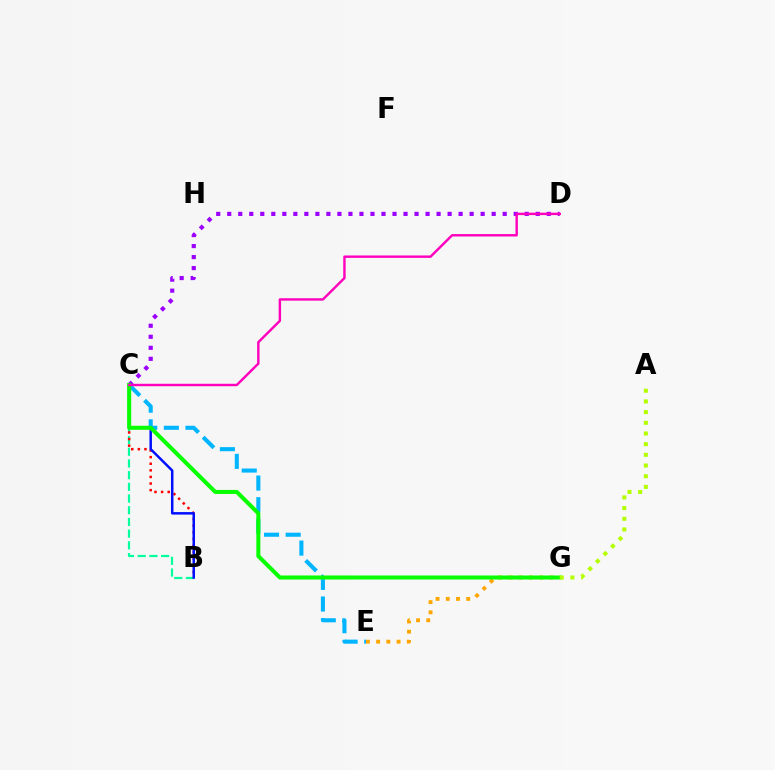{('C', 'E'): [{'color': '#00b5ff', 'line_style': 'dashed', 'thickness': 2.94}], ('C', 'D'): [{'color': '#9b00ff', 'line_style': 'dotted', 'thickness': 2.99}, {'color': '#ff00bd', 'line_style': 'solid', 'thickness': 1.74}], ('B', 'C'): [{'color': '#00ff9d', 'line_style': 'dashed', 'thickness': 1.59}, {'color': '#ff0000', 'line_style': 'dotted', 'thickness': 1.79}, {'color': '#0010ff', 'line_style': 'solid', 'thickness': 1.8}], ('E', 'G'): [{'color': '#ffa500', 'line_style': 'dotted', 'thickness': 2.78}], ('C', 'G'): [{'color': '#08ff00', 'line_style': 'solid', 'thickness': 2.9}], ('A', 'G'): [{'color': '#b3ff00', 'line_style': 'dotted', 'thickness': 2.9}]}